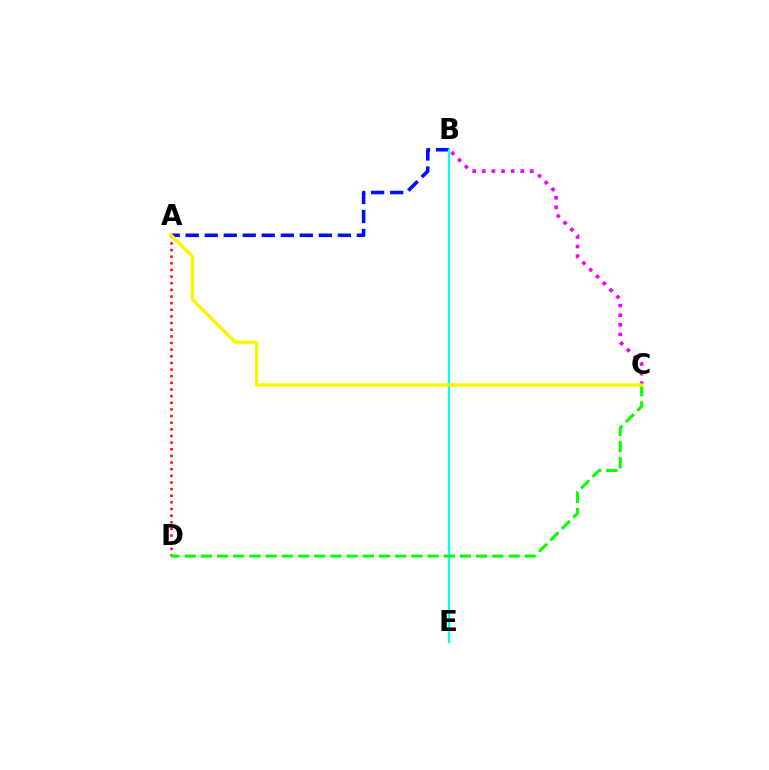{('A', 'D'): [{'color': '#ff0000', 'line_style': 'dotted', 'thickness': 1.8}], ('A', 'B'): [{'color': '#0010ff', 'line_style': 'dashed', 'thickness': 2.58}], ('B', 'E'): [{'color': '#00fff6', 'line_style': 'solid', 'thickness': 1.66}], ('B', 'C'): [{'color': '#ee00ff', 'line_style': 'dotted', 'thickness': 2.61}], ('C', 'D'): [{'color': '#08ff00', 'line_style': 'dashed', 'thickness': 2.2}], ('A', 'C'): [{'color': '#fcf500', 'line_style': 'solid', 'thickness': 2.43}]}